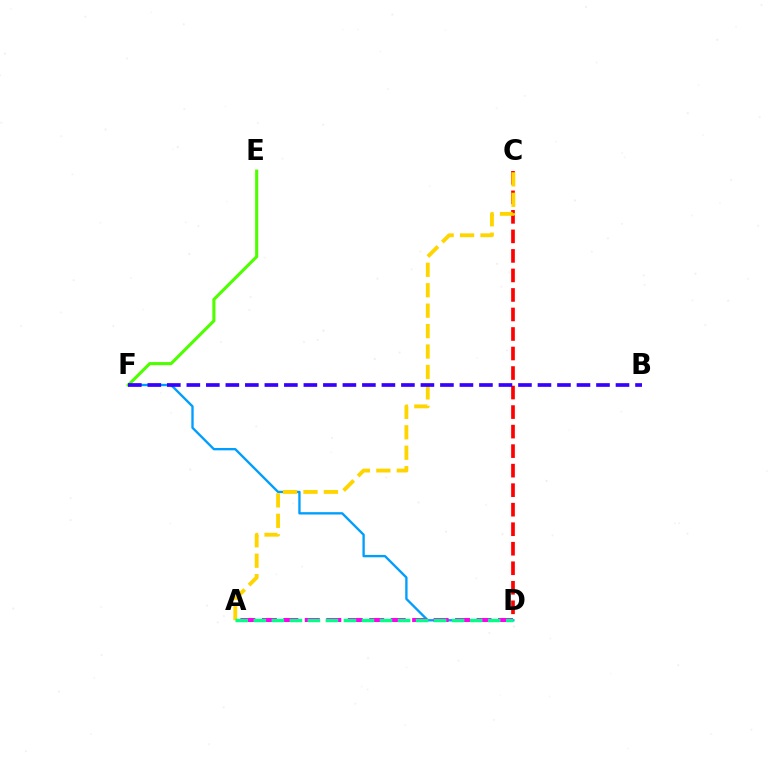{('D', 'F'): [{'color': '#009eff', 'line_style': 'solid', 'thickness': 1.69}], ('E', 'F'): [{'color': '#4fff00', 'line_style': 'solid', 'thickness': 2.23}], ('C', 'D'): [{'color': '#ff0000', 'line_style': 'dashed', 'thickness': 2.65}], ('A', 'D'): [{'color': '#ff00ed', 'line_style': 'dashed', 'thickness': 2.92}, {'color': '#00ff86', 'line_style': 'dashed', 'thickness': 2.45}], ('A', 'C'): [{'color': '#ffd500', 'line_style': 'dashed', 'thickness': 2.78}], ('B', 'F'): [{'color': '#3700ff', 'line_style': 'dashed', 'thickness': 2.65}]}